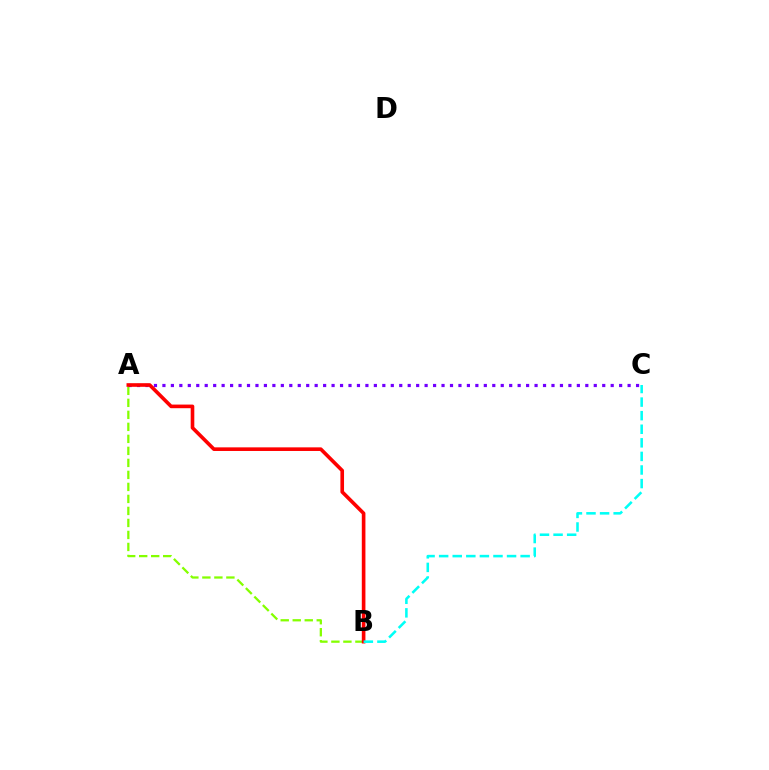{('A', 'B'): [{'color': '#84ff00', 'line_style': 'dashed', 'thickness': 1.63}, {'color': '#ff0000', 'line_style': 'solid', 'thickness': 2.61}], ('A', 'C'): [{'color': '#7200ff', 'line_style': 'dotted', 'thickness': 2.3}], ('B', 'C'): [{'color': '#00fff6', 'line_style': 'dashed', 'thickness': 1.84}]}